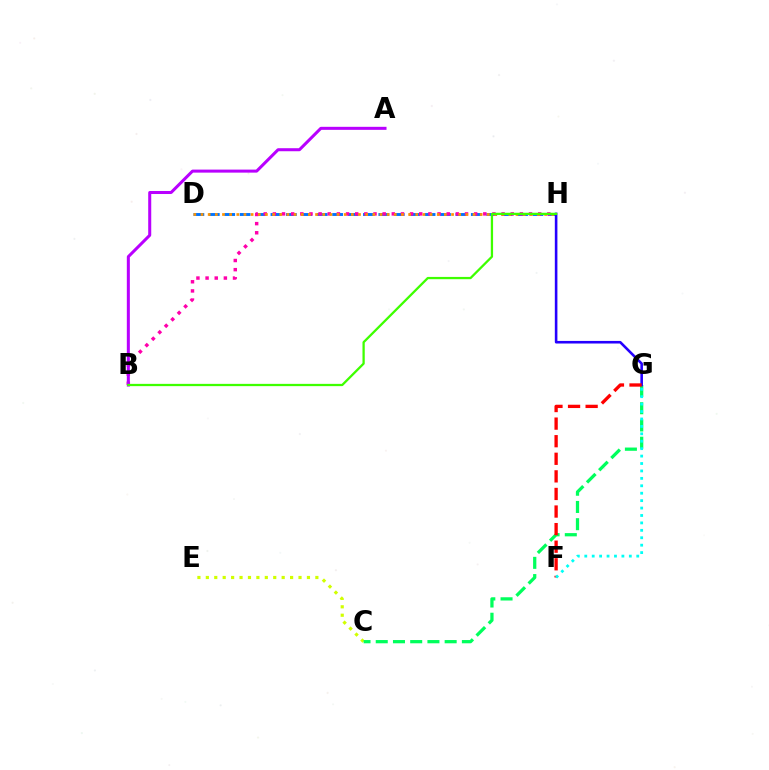{('D', 'H'): [{'color': '#0074ff', 'line_style': 'dashed', 'thickness': 2.09}, {'color': '#ff9400', 'line_style': 'dotted', 'thickness': 1.94}], ('C', 'E'): [{'color': '#d1ff00', 'line_style': 'dotted', 'thickness': 2.29}], ('C', 'G'): [{'color': '#00ff5c', 'line_style': 'dashed', 'thickness': 2.34}], ('G', 'H'): [{'color': '#2500ff', 'line_style': 'solid', 'thickness': 1.87}], ('B', 'H'): [{'color': '#ff00ac', 'line_style': 'dotted', 'thickness': 2.49}, {'color': '#3dff00', 'line_style': 'solid', 'thickness': 1.64}], ('A', 'B'): [{'color': '#b900ff', 'line_style': 'solid', 'thickness': 2.18}], ('F', 'G'): [{'color': '#ff0000', 'line_style': 'dashed', 'thickness': 2.39}, {'color': '#00fff6', 'line_style': 'dotted', 'thickness': 2.02}]}